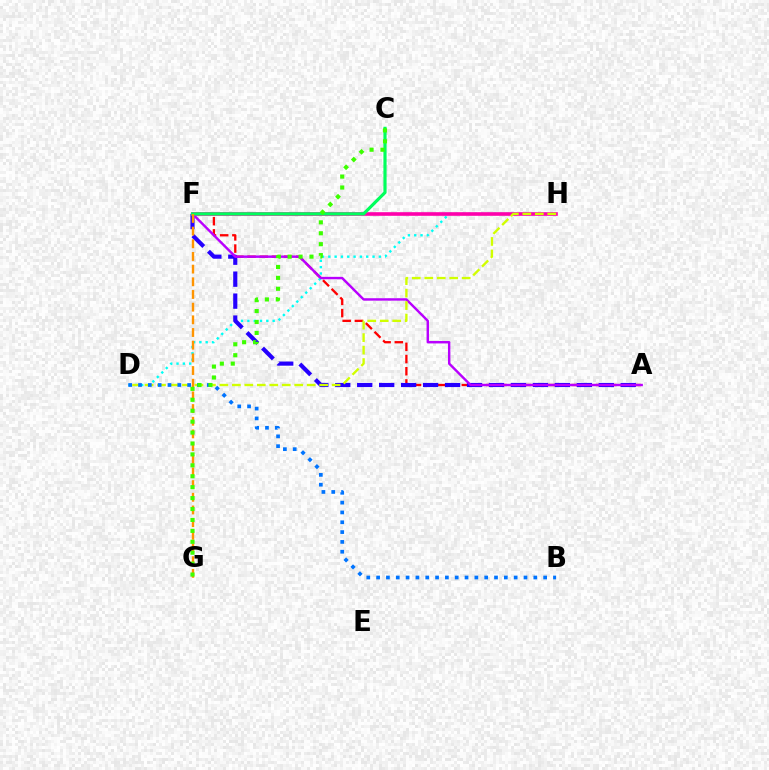{('A', 'F'): [{'color': '#ff0000', 'line_style': 'dashed', 'thickness': 1.66}, {'color': '#2500ff', 'line_style': 'dashed', 'thickness': 2.98}, {'color': '#b900ff', 'line_style': 'solid', 'thickness': 1.74}], ('D', 'H'): [{'color': '#00fff6', 'line_style': 'dotted', 'thickness': 1.72}, {'color': '#d1ff00', 'line_style': 'dashed', 'thickness': 1.69}], ('F', 'H'): [{'color': '#ff00ac', 'line_style': 'solid', 'thickness': 2.6}], ('C', 'F'): [{'color': '#00ff5c', 'line_style': 'solid', 'thickness': 2.28}], ('B', 'D'): [{'color': '#0074ff', 'line_style': 'dotted', 'thickness': 2.67}], ('F', 'G'): [{'color': '#ff9400', 'line_style': 'dashed', 'thickness': 1.72}], ('C', 'G'): [{'color': '#3dff00', 'line_style': 'dotted', 'thickness': 2.97}]}